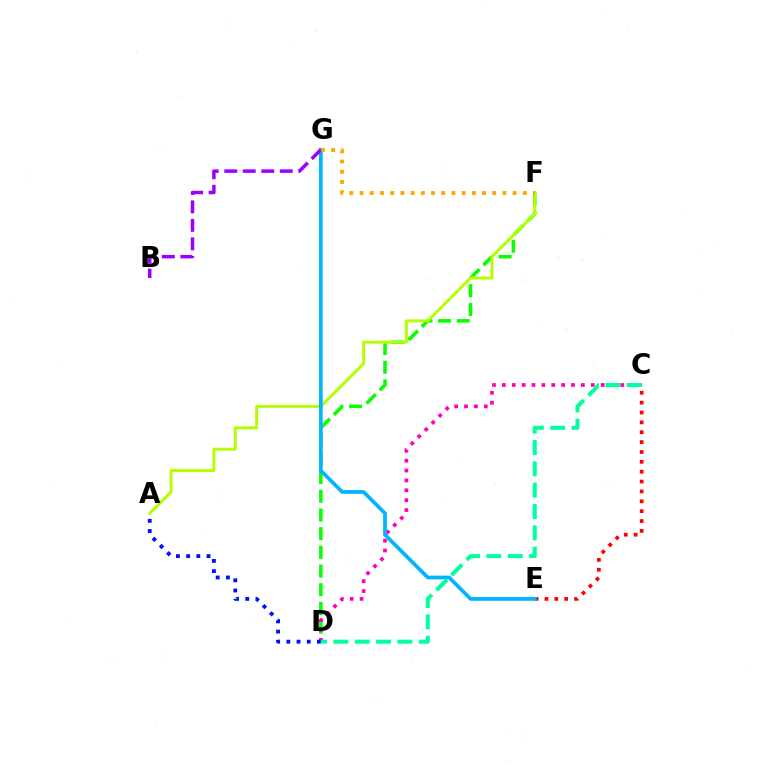{('D', 'F'): [{'color': '#08ff00', 'line_style': 'dashed', 'thickness': 2.54}], ('A', 'F'): [{'color': '#b3ff00', 'line_style': 'solid', 'thickness': 2.12}], ('C', 'D'): [{'color': '#ff00bd', 'line_style': 'dotted', 'thickness': 2.68}, {'color': '#00ff9d', 'line_style': 'dashed', 'thickness': 2.9}], ('A', 'D'): [{'color': '#0010ff', 'line_style': 'dotted', 'thickness': 2.77}], ('C', 'E'): [{'color': '#ff0000', 'line_style': 'dotted', 'thickness': 2.68}], ('E', 'G'): [{'color': '#00b5ff', 'line_style': 'solid', 'thickness': 2.69}], ('B', 'G'): [{'color': '#9b00ff', 'line_style': 'dashed', 'thickness': 2.51}], ('F', 'G'): [{'color': '#ffa500', 'line_style': 'dotted', 'thickness': 2.77}]}